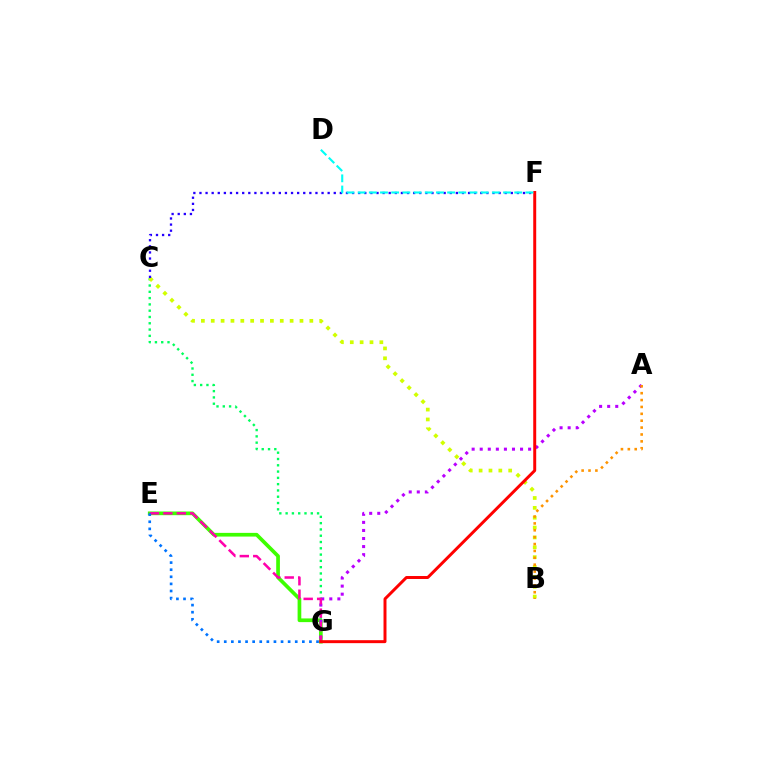{('E', 'G'): [{'color': '#3dff00', 'line_style': 'solid', 'thickness': 2.66}, {'color': '#ff00ac', 'line_style': 'dashed', 'thickness': 1.83}, {'color': '#0074ff', 'line_style': 'dotted', 'thickness': 1.93}], ('C', 'G'): [{'color': '#00ff5c', 'line_style': 'dotted', 'thickness': 1.71}], ('A', 'G'): [{'color': '#b900ff', 'line_style': 'dotted', 'thickness': 2.19}], ('B', 'C'): [{'color': '#d1ff00', 'line_style': 'dotted', 'thickness': 2.68}], ('C', 'F'): [{'color': '#2500ff', 'line_style': 'dotted', 'thickness': 1.66}], ('A', 'B'): [{'color': '#ff9400', 'line_style': 'dotted', 'thickness': 1.87}], ('F', 'G'): [{'color': '#ff0000', 'line_style': 'solid', 'thickness': 2.13}], ('D', 'F'): [{'color': '#00fff6', 'line_style': 'dashed', 'thickness': 1.52}]}